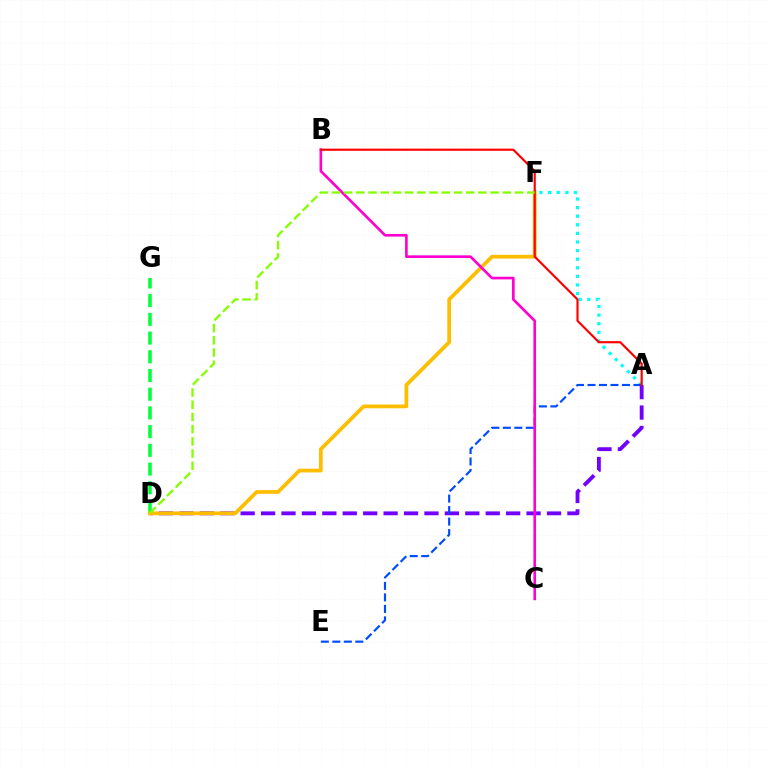{('A', 'D'): [{'color': '#7200ff', 'line_style': 'dashed', 'thickness': 2.77}], ('A', 'F'): [{'color': '#00fff6', 'line_style': 'dotted', 'thickness': 2.34}], ('A', 'E'): [{'color': '#004bff', 'line_style': 'dashed', 'thickness': 1.56}], ('D', 'G'): [{'color': '#00ff39', 'line_style': 'dashed', 'thickness': 2.54}], ('D', 'F'): [{'color': '#ffbd00', 'line_style': 'solid', 'thickness': 2.7}, {'color': '#84ff00', 'line_style': 'dashed', 'thickness': 1.66}], ('B', 'C'): [{'color': '#ff00cf', 'line_style': 'solid', 'thickness': 1.9}], ('A', 'B'): [{'color': '#ff0000', 'line_style': 'solid', 'thickness': 1.55}]}